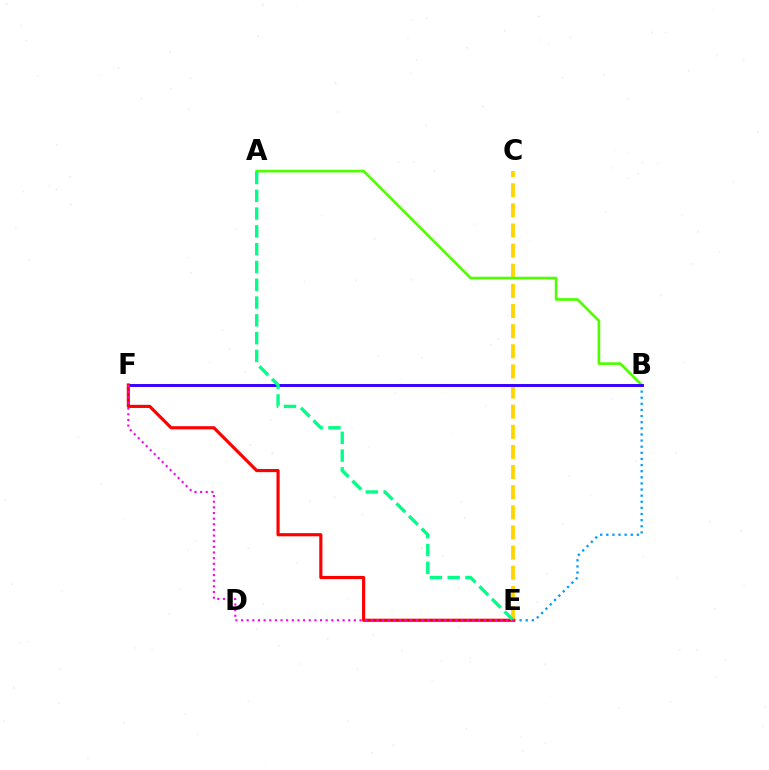{('B', 'E'): [{'color': '#009eff', 'line_style': 'dotted', 'thickness': 1.66}], ('C', 'E'): [{'color': '#ffd500', 'line_style': 'dashed', 'thickness': 2.73}], ('A', 'B'): [{'color': '#4fff00', 'line_style': 'solid', 'thickness': 1.93}], ('B', 'F'): [{'color': '#3700ff', 'line_style': 'solid', 'thickness': 2.12}], ('E', 'F'): [{'color': '#ff0000', 'line_style': 'solid', 'thickness': 2.27}, {'color': '#ff00ed', 'line_style': 'dotted', 'thickness': 1.53}], ('A', 'E'): [{'color': '#00ff86', 'line_style': 'dashed', 'thickness': 2.42}]}